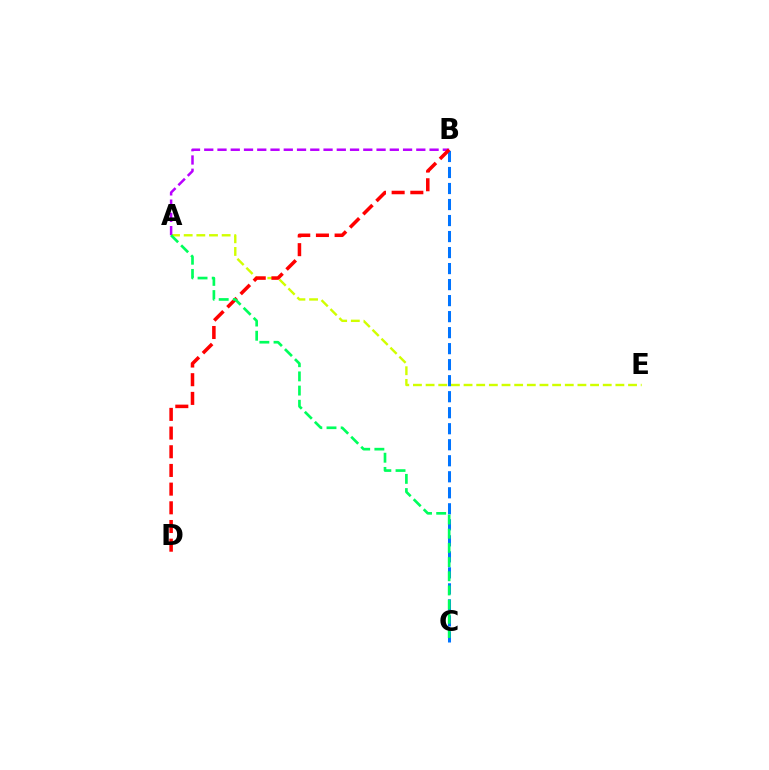{('A', 'E'): [{'color': '#d1ff00', 'line_style': 'dashed', 'thickness': 1.72}], ('B', 'C'): [{'color': '#0074ff', 'line_style': 'dashed', 'thickness': 2.18}], ('A', 'B'): [{'color': '#b900ff', 'line_style': 'dashed', 'thickness': 1.8}], ('B', 'D'): [{'color': '#ff0000', 'line_style': 'dashed', 'thickness': 2.54}], ('A', 'C'): [{'color': '#00ff5c', 'line_style': 'dashed', 'thickness': 1.93}]}